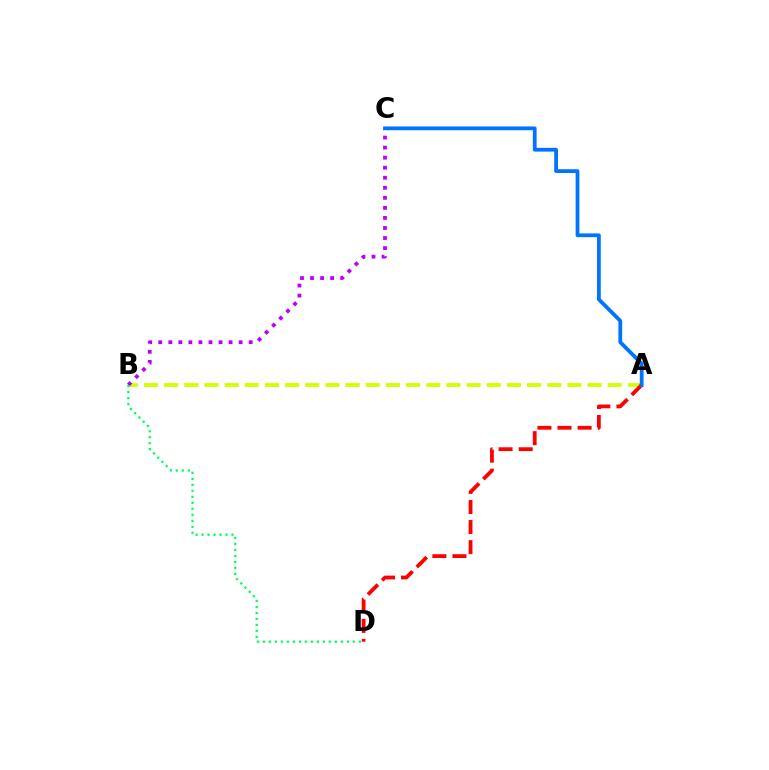{('A', 'B'): [{'color': '#d1ff00', 'line_style': 'dashed', 'thickness': 2.74}], ('B', 'C'): [{'color': '#b900ff', 'line_style': 'dotted', 'thickness': 2.73}], ('B', 'D'): [{'color': '#00ff5c', 'line_style': 'dotted', 'thickness': 1.63}], ('A', 'D'): [{'color': '#ff0000', 'line_style': 'dashed', 'thickness': 2.73}], ('A', 'C'): [{'color': '#0074ff', 'line_style': 'solid', 'thickness': 2.72}]}